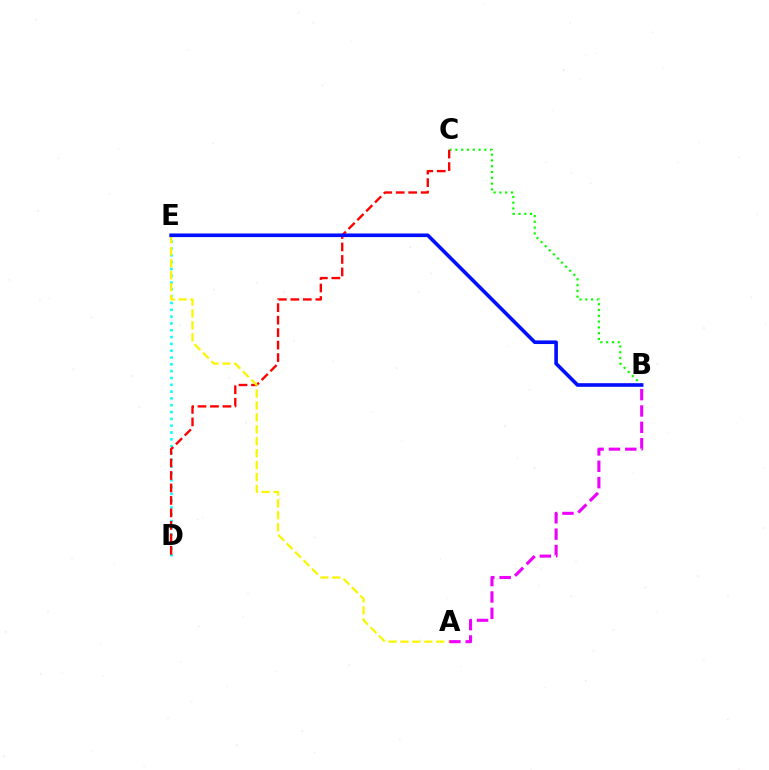{('A', 'B'): [{'color': '#ee00ff', 'line_style': 'dashed', 'thickness': 2.22}], ('D', 'E'): [{'color': '#00fff6', 'line_style': 'dotted', 'thickness': 1.85}], ('B', 'C'): [{'color': '#08ff00', 'line_style': 'dotted', 'thickness': 1.57}], ('C', 'D'): [{'color': '#ff0000', 'line_style': 'dashed', 'thickness': 1.7}], ('A', 'E'): [{'color': '#fcf500', 'line_style': 'dashed', 'thickness': 1.62}], ('B', 'E'): [{'color': '#0010ff', 'line_style': 'solid', 'thickness': 2.61}]}